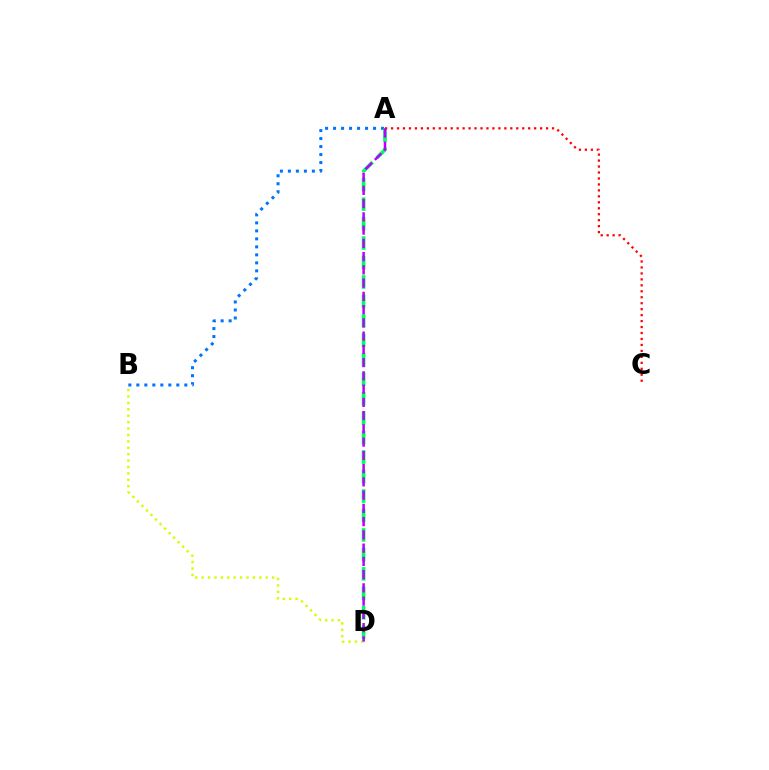{('A', 'B'): [{'color': '#0074ff', 'line_style': 'dotted', 'thickness': 2.17}], ('A', 'D'): [{'color': '#00ff5c', 'line_style': 'dashed', 'thickness': 2.64}, {'color': '#b900ff', 'line_style': 'dashed', 'thickness': 1.8}], ('B', 'D'): [{'color': '#d1ff00', 'line_style': 'dotted', 'thickness': 1.74}], ('A', 'C'): [{'color': '#ff0000', 'line_style': 'dotted', 'thickness': 1.62}]}